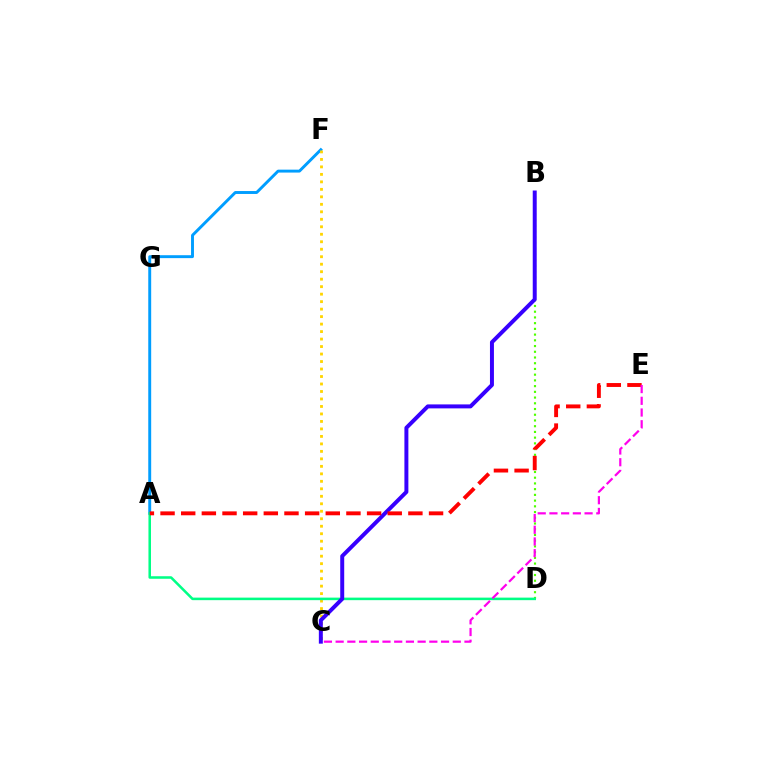{('A', 'F'): [{'color': '#009eff', 'line_style': 'solid', 'thickness': 2.1}], ('B', 'D'): [{'color': '#4fff00', 'line_style': 'dotted', 'thickness': 1.56}], ('C', 'F'): [{'color': '#ffd500', 'line_style': 'dotted', 'thickness': 2.03}], ('A', 'D'): [{'color': '#00ff86', 'line_style': 'solid', 'thickness': 1.83}], ('B', 'C'): [{'color': '#3700ff', 'line_style': 'solid', 'thickness': 2.86}], ('A', 'E'): [{'color': '#ff0000', 'line_style': 'dashed', 'thickness': 2.81}], ('C', 'E'): [{'color': '#ff00ed', 'line_style': 'dashed', 'thickness': 1.59}]}